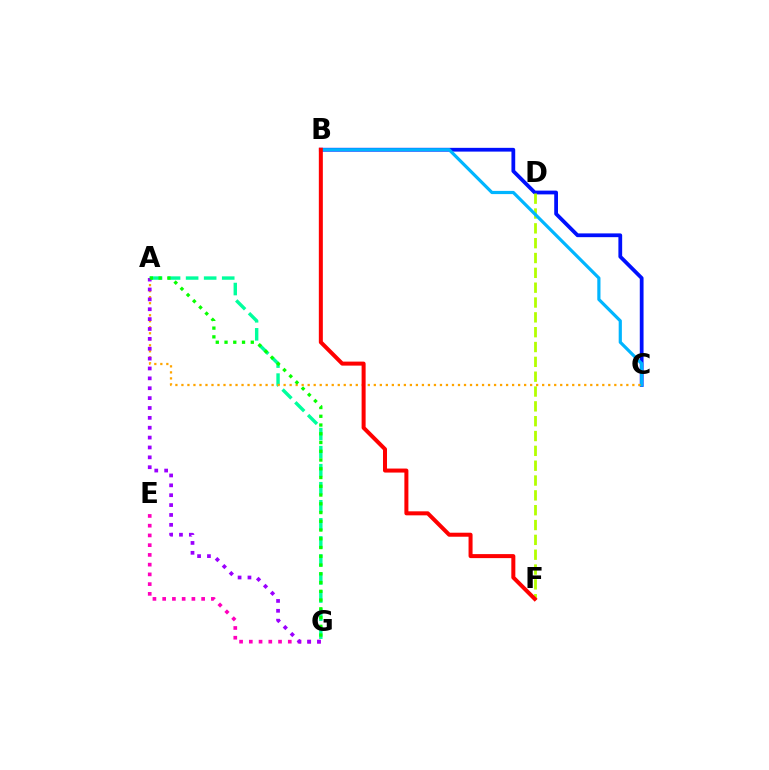{('B', 'C'): [{'color': '#0010ff', 'line_style': 'solid', 'thickness': 2.71}, {'color': '#00b5ff', 'line_style': 'solid', 'thickness': 2.3}], ('D', 'F'): [{'color': '#b3ff00', 'line_style': 'dashed', 'thickness': 2.02}], ('A', 'G'): [{'color': '#00ff9d', 'line_style': 'dashed', 'thickness': 2.45}, {'color': '#9b00ff', 'line_style': 'dotted', 'thickness': 2.68}, {'color': '#08ff00', 'line_style': 'dotted', 'thickness': 2.38}], ('A', 'C'): [{'color': '#ffa500', 'line_style': 'dotted', 'thickness': 1.63}], ('E', 'G'): [{'color': '#ff00bd', 'line_style': 'dotted', 'thickness': 2.65}], ('B', 'F'): [{'color': '#ff0000', 'line_style': 'solid', 'thickness': 2.89}]}